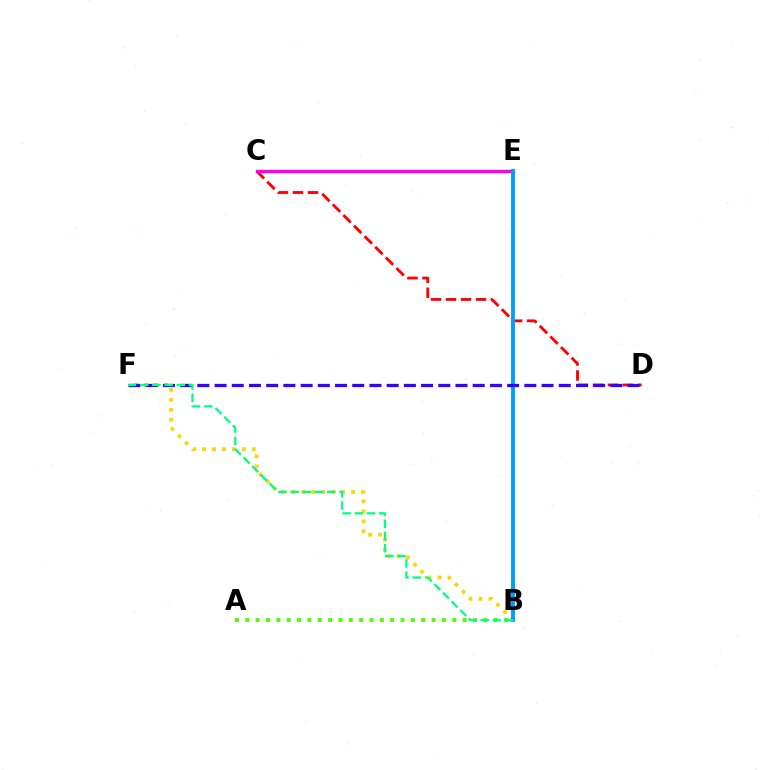{('C', 'D'): [{'color': '#ff0000', 'line_style': 'dashed', 'thickness': 2.04}], ('C', 'E'): [{'color': '#ff00ed', 'line_style': 'solid', 'thickness': 2.41}], ('B', 'F'): [{'color': '#ffd500', 'line_style': 'dotted', 'thickness': 2.71}, {'color': '#00ff86', 'line_style': 'dashed', 'thickness': 1.66}], ('B', 'E'): [{'color': '#009eff', 'line_style': 'solid', 'thickness': 2.79}], ('A', 'B'): [{'color': '#4fff00', 'line_style': 'dotted', 'thickness': 2.81}], ('D', 'F'): [{'color': '#3700ff', 'line_style': 'dashed', 'thickness': 2.34}]}